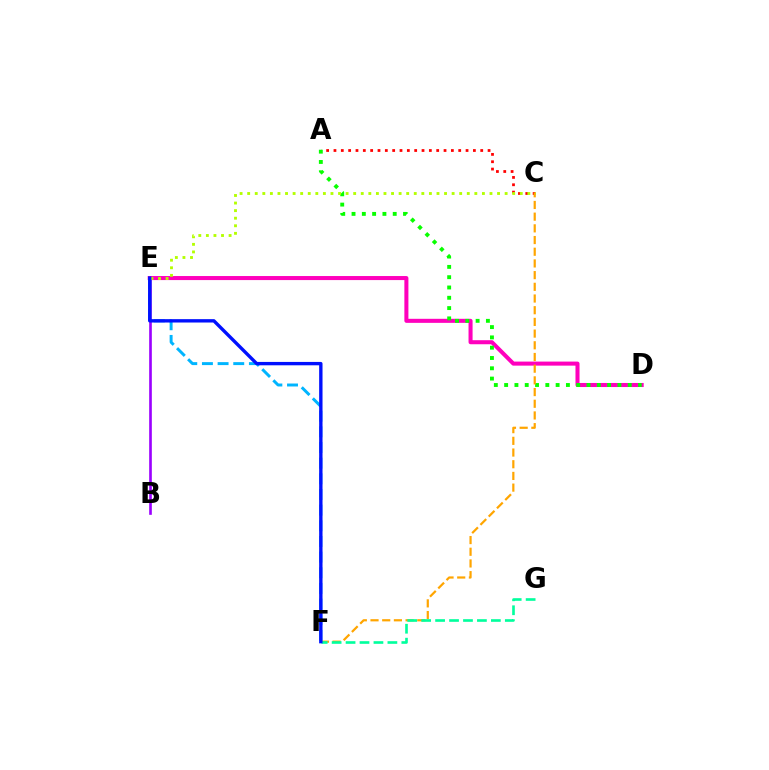{('B', 'E'): [{'color': '#9b00ff', 'line_style': 'solid', 'thickness': 1.91}], ('A', 'C'): [{'color': '#ff0000', 'line_style': 'dotted', 'thickness': 1.99}], ('E', 'F'): [{'color': '#00b5ff', 'line_style': 'dashed', 'thickness': 2.13}, {'color': '#0010ff', 'line_style': 'solid', 'thickness': 2.43}], ('D', 'E'): [{'color': '#ff00bd', 'line_style': 'solid', 'thickness': 2.91}], ('A', 'D'): [{'color': '#08ff00', 'line_style': 'dotted', 'thickness': 2.8}], ('C', 'F'): [{'color': '#ffa500', 'line_style': 'dashed', 'thickness': 1.59}], ('F', 'G'): [{'color': '#00ff9d', 'line_style': 'dashed', 'thickness': 1.89}], ('C', 'E'): [{'color': '#b3ff00', 'line_style': 'dotted', 'thickness': 2.06}]}